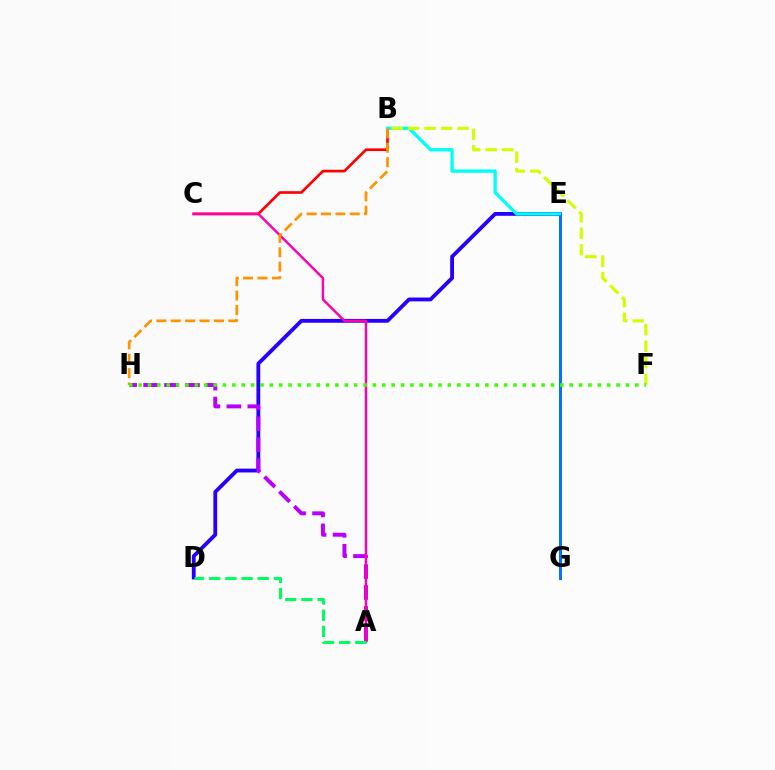{('B', 'C'): [{'color': '#ff0000', 'line_style': 'solid', 'thickness': 1.93}], ('E', 'G'): [{'color': '#0074ff', 'line_style': 'solid', 'thickness': 2.15}], ('D', 'E'): [{'color': '#2500ff', 'line_style': 'solid', 'thickness': 2.75}], ('A', 'H'): [{'color': '#b900ff', 'line_style': 'dashed', 'thickness': 2.84}], ('B', 'E'): [{'color': '#00fff6', 'line_style': 'solid', 'thickness': 2.37}], ('A', 'C'): [{'color': '#ff00ac', 'line_style': 'solid', 'thickness': 1.76}], ('B', 'F'): [{'color': '#d1ff00', 'line_style': 'dashed', 'thickness': 2.24}], ('B', 'H'): [{'color': '#ff9400', 'line_style': 'dashed', 'thickness': 1.95}], ('F', 'H'): [{'color': '#3dff00', 'line_style': 'dotted', 'thickness': 2.55}], ('A', 'D'): [{'color': '#00ff5c', 'line_style': 'dashed', 'thickness': 2.2}]}